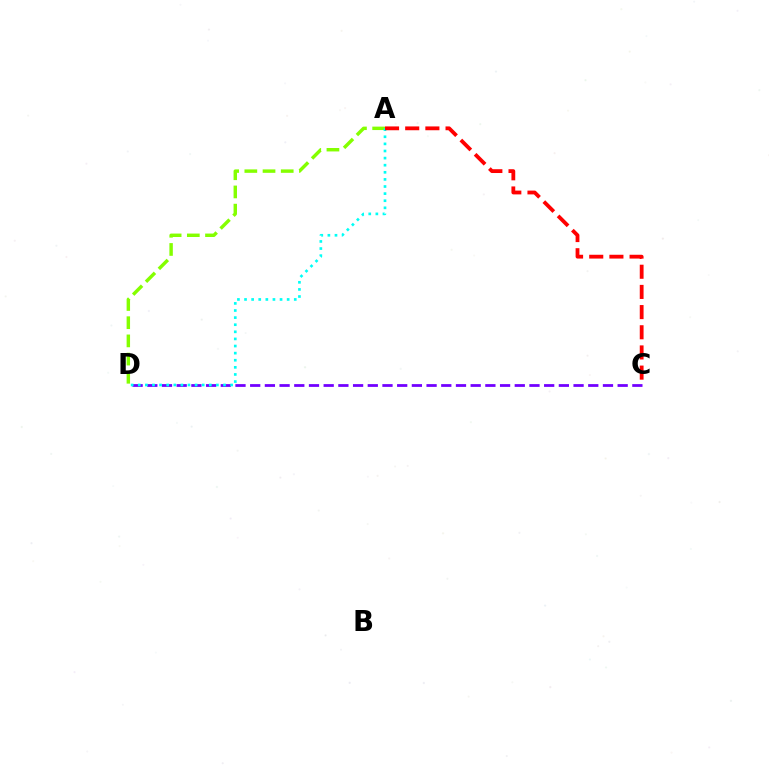{('C', 'D'): [{'color': '#7200ff', 'line_style': 'dashed', 'thickness': 2.0}], ('A', 'D'): [{'color': '#84ff00', 'line_style': 'dashed', 'thickness': 2.47}, {'color': '#00fff6', 'line_style': 'dotted', 'thickness': 1.93}], ('A', 'C'): [{'color': '#ff0000', 'line_style': 'dashed', 'thickness': 2.74}]}